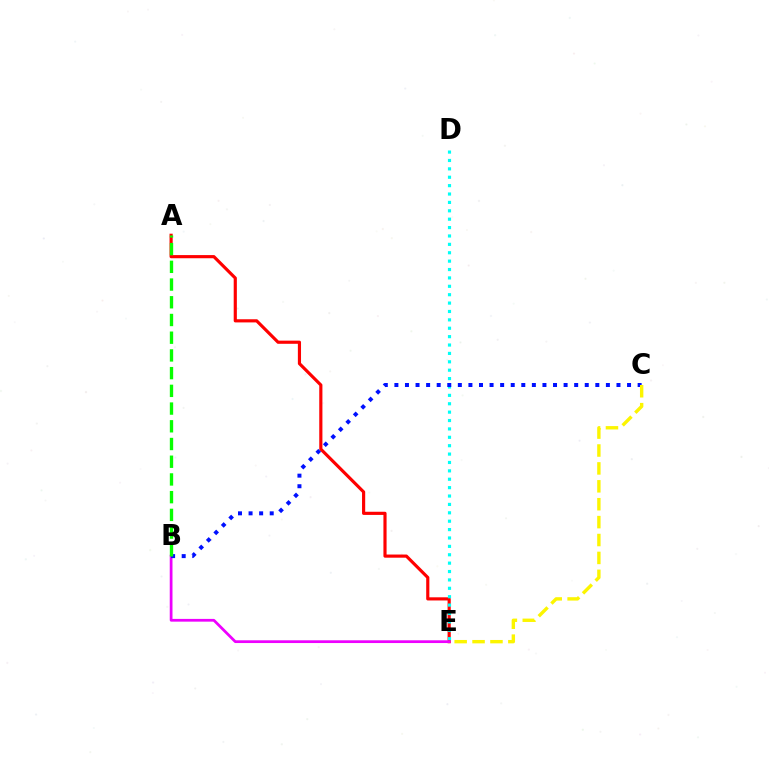{('A', 'E'): [{'color': '#ff0000', 'line_style': 'solid', 'thickness': 2.28}], ('D', 'E'): [{'color': '#00fff6', 'line_style': 'dotted', 'thickness': 2.28}], ('B', 'E'): [{'color': '#ee00ff', 'line_style': 'solid', 'thickness': 1.98}], ('B', 'C'): [{'color': '#0010ff', 'line_style': 'dotted', 'thickness': 2.87}], ('C', 'E'): [{'color': '#fcf500', 'line_style': 'dashed', 'thickness': 2.43}], ('A', 'B'): [{'color': '#08ff00', 'line_style': 'dashed', 'thickness': 2.41}]}